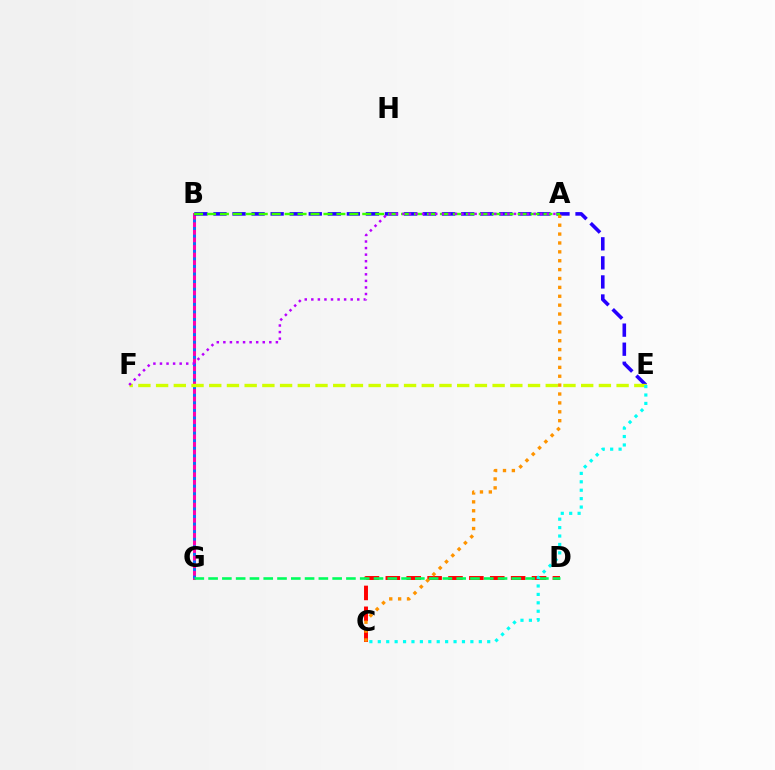{('C', 'D'): [{'color': '#ff0000', 'line_style': 'dashed', 'thickness': 2.84}], ('B', 'G'): [{'color': '#ff00ac', 'line_style': 'solid', 'thickness': 2.19}, {'color': '#0074ff', 'line_style': 'dotted', 'thickness': 2.06}], ('B', 'E'): [{'color': '#2500ff', 'line_style': 'dashed', 'thickness': 2.59}], ('E', 'F'): [{'color': '#d1ff00', 'line_style': 'dashed', 'thickness': 2.41}], ('A', 'C'): [{'color': '#ff9400', 'line_style': 'dotted', 'thickness': 2.41}], ('D', 'G'): [{'color': '#00ff5c', 'line_style': 'dashed', 'thickness': 1.87}], ('C', 'E'): [{'color': '#00fff6', 'line_style': 'dotted', 'thickness': 2.29}], ('A', 'B'): [{'color': '#3dff00', 'line_style': 'dashed', 'thickness': 1.76}], ('A', 'F'): [{'color': '#b900ff', 'line_style': 'dotted', 'thickness': 1.78}]}